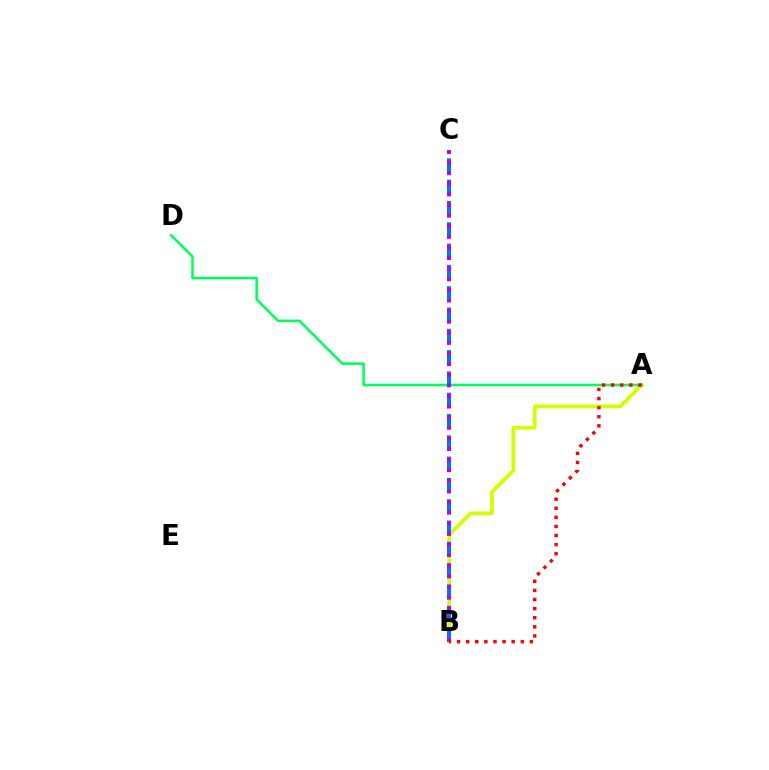{('A', 'B'): [{'color': '#d1ff00', 'line_style': 'solid', 'thickness': 2.68}, {'color': '#ff0000', 'line_style': 'dotted', 'thickness': 2.47}], ('B', 'C'): [{'color': '#0074ff', 'line_style': 'dashed', 'thickness': 2.89}, {'color': '#b900ff', 'line_style': 'dotted', 'thickness': 2.88}], ('A', 'D'): [{'color': '#00ff5c', 'line_style': 'solid', 'thickness': 1.83}]}